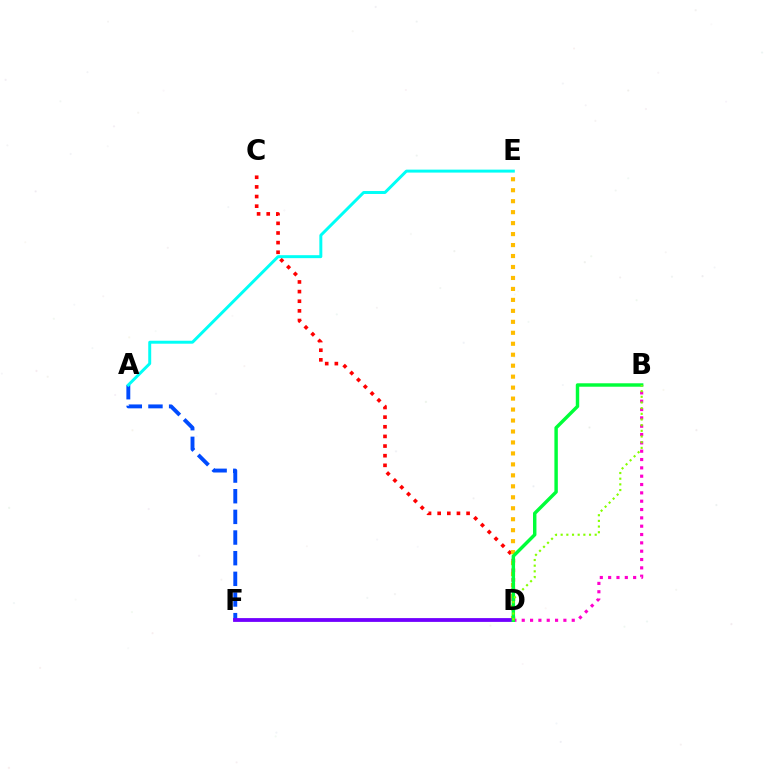{('C', 'D'): [{'color': '#ff0000', 'line_style': 'dotted', 'thickness': 2.62}], ('D', 'E'): [{'color': '#ffbd00', 'line_style': 'dotted', 'thickness': 2.98}], ('A', 'F'): [{'color': '#004bff', 'line_style': 'dashed', 'thickness': 2.81}], ('D', 'F'): [{'color': '#7200ff', 'line_style': 'solid', 'thickness': 2.74}], ('B', 'D'): [{'color': '#ff00cf', 'line_style': 'dotted', 'thickness': 2.26}, {'color': '#00ff39', 'line_style': 'solid', 'thickness': 2.47}, {'color': '#84ff00', 'line_style': 'dotted', 'thickness': 1.54}], ('A', 'E'): [{'color': '#00fff6', 'line_style': 'solid', 'thickness': 2.13}]}